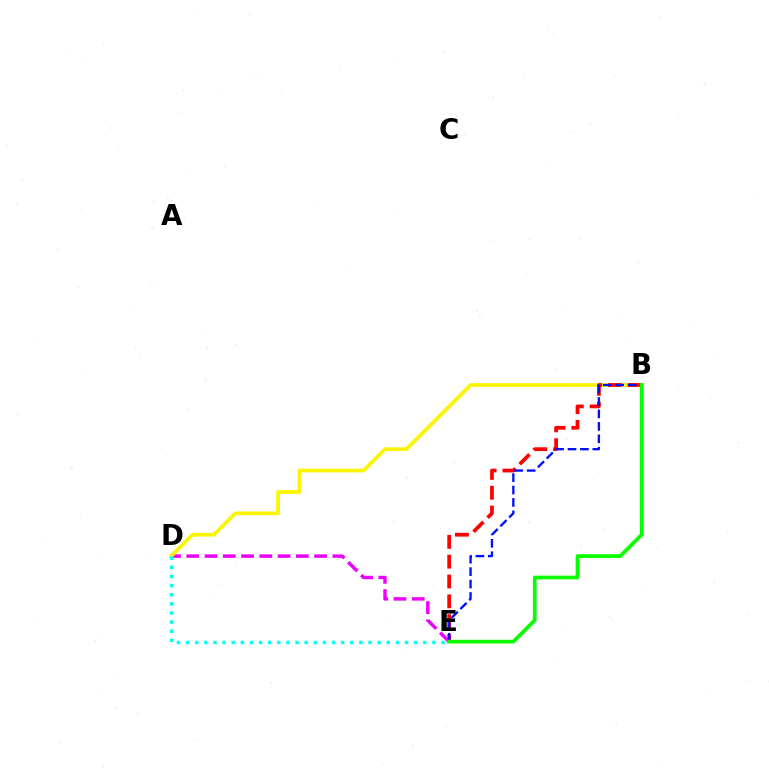{('D', 'E'): [{'color': '#ee00ff', 'line_style': 'dashed', 'thickness': 2.48}, {'color': '#00fff6', 'line_style': 'dotted', 'thickness': 2.48}], ('B', 'D'): [{'color': '#fcf500', 'line_style': 'solid', 'thickness': 2.67}], ('B', 'E'): [{'color': '#ff0000', 'line_style': 'dashed', 'thickness': 2.69}, {'color': '#0010ff', 'line_style': 'dashed', 'thickness': 1.69}, {'color': '#08ff00', 'line_style': 'solid', 'thickness': 2.67}]}